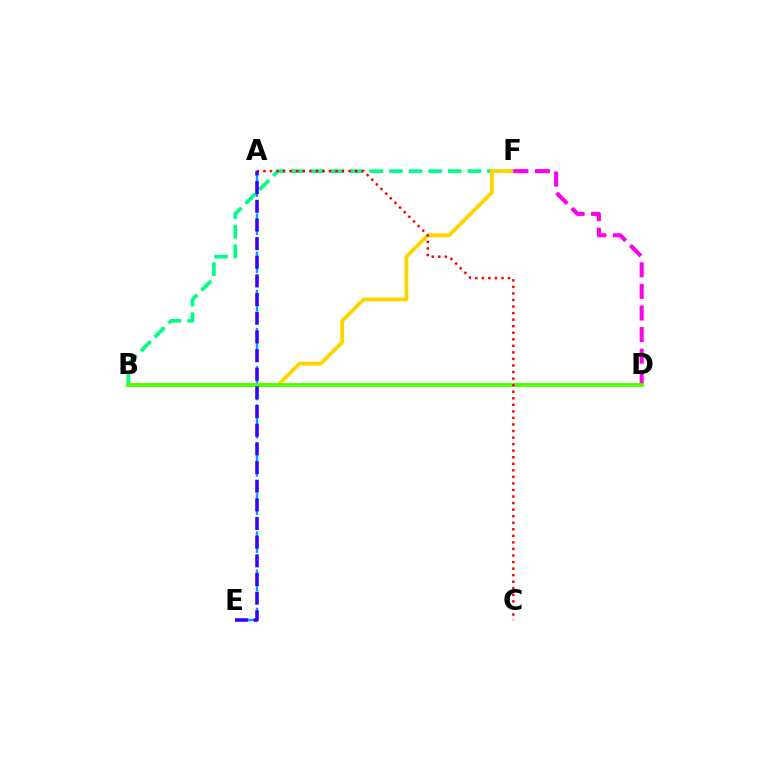{('B', 'F'): [{'color': '#00ff86', 'line_style': 'dashed', 'thickness': 2.67}, {'color': '#ffd500', 'line_style': 'solid', 'thickness': 2.75}], ('D', 'F'): [{'color': '#ff00ed', 'line_style': 'dashed', 'thickness': 2.93}], ('A', 'E'): [{'color': '#009eff', 'line_style': 'dashed', 'thickness': 1.73}, {'color': '#3700ff', 'line_style': 'dashed', 'thickness': 2.54}], ('B', 'D'): [{'color': '#4fff00', 'line_style': 'solid', 'thickness': 2.76}], ('A', 'C'): [{'color': '#ff0000', 'line_style': 'dotted', 'thickness': 1.78}]}